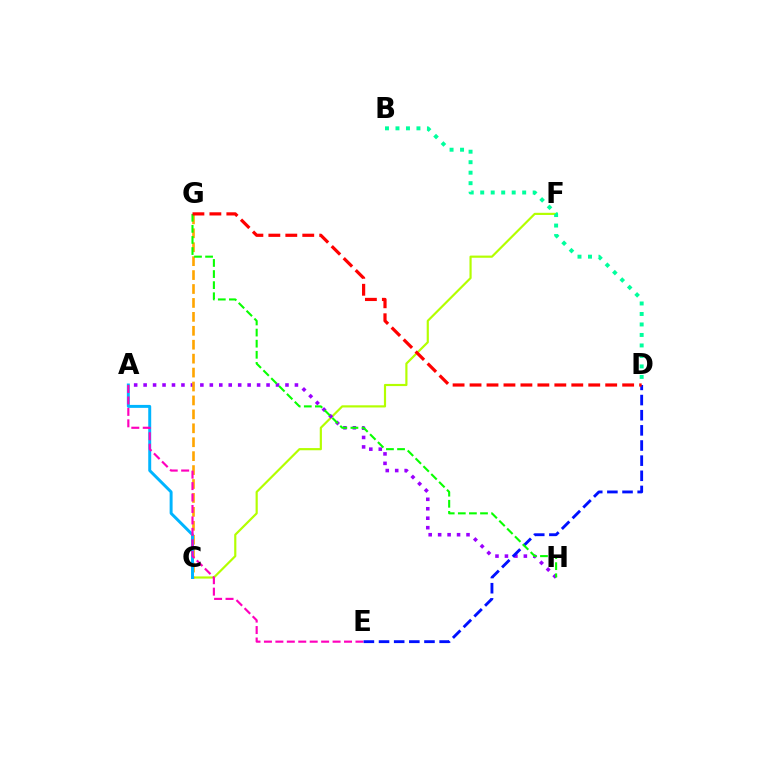{('C', 'F'): [{'color': '#b3ff00', 'line_style': 'solid', 'thickness': 1.57}], ('A', 'H'): [{'color': '#9b00ff', 'line_style': 'dotted', 'thickness': 2.57}], ('C', 'G'): [{'color': '#ffa500', 'line_style': 'dashed', 'thickness': 1.89}], ('A', 'C'): [{'color': '#00b5ff', 'line_style': 'solid', 'thickness': 2.13}], ('A', 'E'): [{'color': '#ff00bd', 'line_style': 'dashed', 'thickness': 1.55}], ('D', 'E'): [{'color': '#0010ff', 'line_style': 'dashed', 'thickness': 2.06}], ('G', 'H'): [{'color': '#08ff00', 'line_style': 'dashed', 'thickness': 1.51}], ('D', 'G'): [{'color': '#ff0000', 'line_style': 'dashed', 'thickness': 2.3}], ('B', 'D'): [{'color': '#00ff9d', 'line_style': 'dotted', 'thickness': 2.85}]}